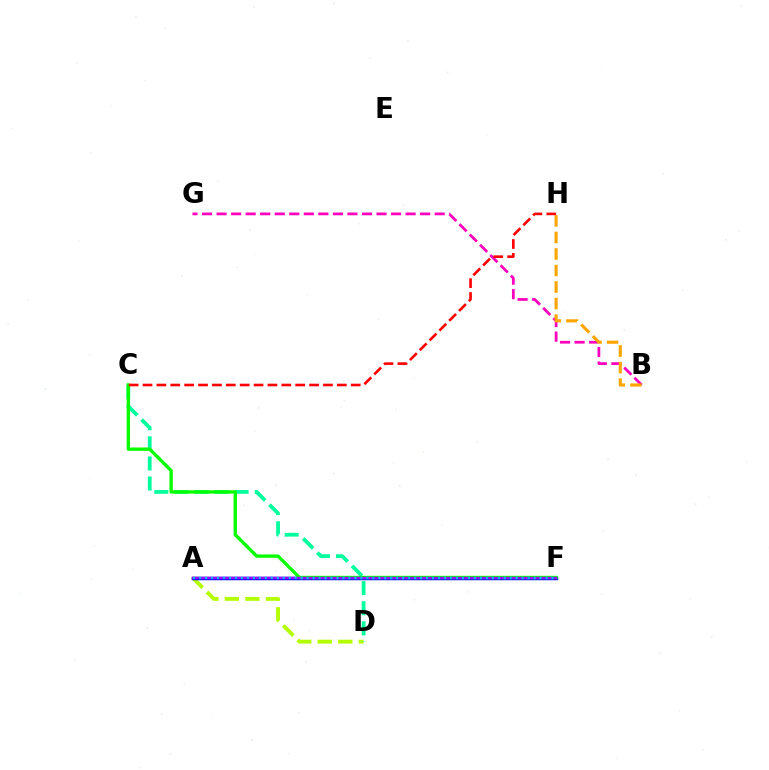{('A', 'D'): [{'color': '#b3ff00', 'line_style': 'dashed', 'thickness': 2.79}], ('A', 'F'): [{'color': '#0010ff', 'line_style': 'solid', 'thickness': 2.5}, {'color': '#9b00ff', 'line_style': 'solid', 'thickness': 1.72}, {'color': '#00b5ff', 'line_style': 'dotted', 'thickness': 1.62}], ('C', 'D'): [{'color': '#00ff9d', 'line_style': 'dashed', 'thickness': 2.73}], ('B', 'G'): [{'color': '#ff00bd', 'line_style': 'dashed', 'thickness': 1.98}], ('B', 'H'): [{'color': '#ffa500', 'line_style': 'dashed', 'thickness': 2.24}], ('C', 'F'): [{'color': '#08ff00', 'line_style': 'solid', 'thickness': 2.41}], ('C', 'H'): [{'color': '#ff0000', 'line_style': 'dashed', 'thickness': 1.89}]}